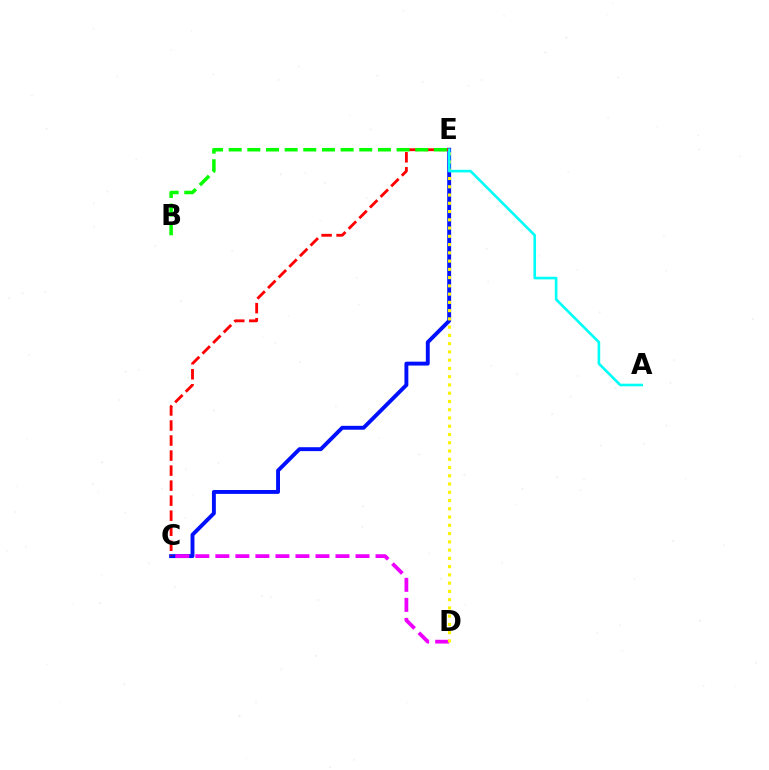{('C', 'E'): [{'color': '#0010ff', 'line_style': 'solid', 'thickness': 2.81}, {'color': '#ff0000', 'line_style': 'dashed', 'thickness': 2.04}], ('C', 'D'): [{'color': '#ee00ff', 'line_style': 'dashed', 'thickness': 2.72}], ('B', 'E'): [{'color': '#08ff00', 'line_style': 'dashed', 'thickness': 2.53}], ('D', 'E'): [{'color': '#fcf500', 'line_style': 'dotted', 'thickness': 2.24}], ('A', 'E'): [{'color': '#00fff6', 'line_style': 'solid', 'thickness': 1.89}]}